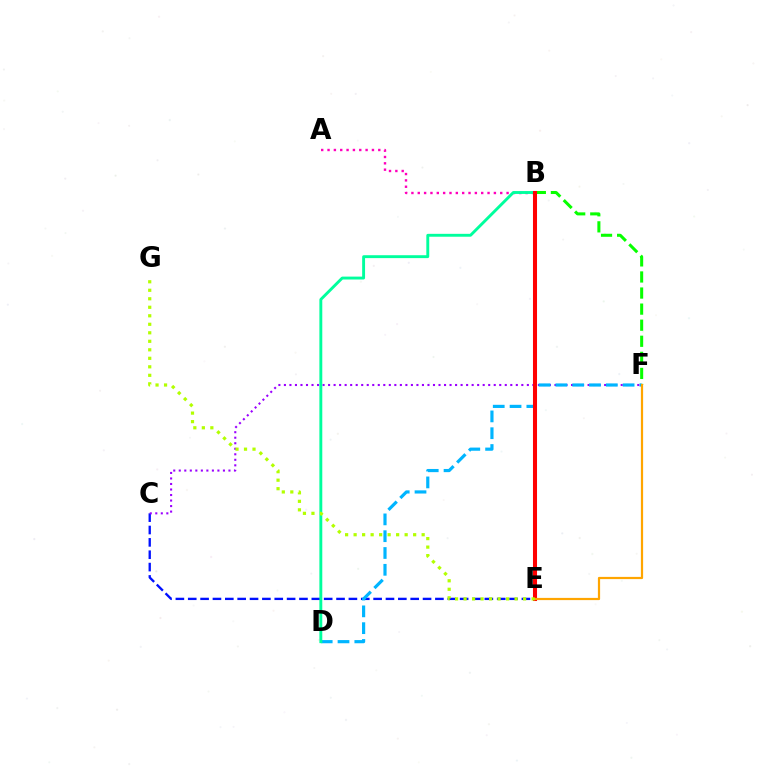{('B', 'F'): [{'color': '#08ff00', 'line_style': 'dashed', 'thickness': 2.18}], ('C', 'E'): [{'color': '#0010ff', 'line_style': 'dashed', 'thickness': 1.68}], ('A', 'B'): [{'color': '#ff00bd', 'line_style': 'dotted', 'thickness': 1.72}], ('C', 'F'): [{'color': '#9b00ff', 'line_style': 'dotted', 'thickness': 1.5}], ('D', 'F'): [{'color': '#00b5ff', 'line_style': 'dashed', 'thickness': 2.28}], ('B', 'D'): [{'color': '#00ff9d', 'line_style': 'solid', 'thickness': 2.08}], ('B', 'E'): [{'color': '#ff0000', 'line_style': 'solid', 'thickness': 2.92}], ('E', 'F'): [{'color': '#ffa500', 'line_style': 'solid', 'thickness': 1.6}], ('E', 'G'): [{'color': '#b3ff00', 'line_style': 'dotted', 'thickness': 2.31}]}